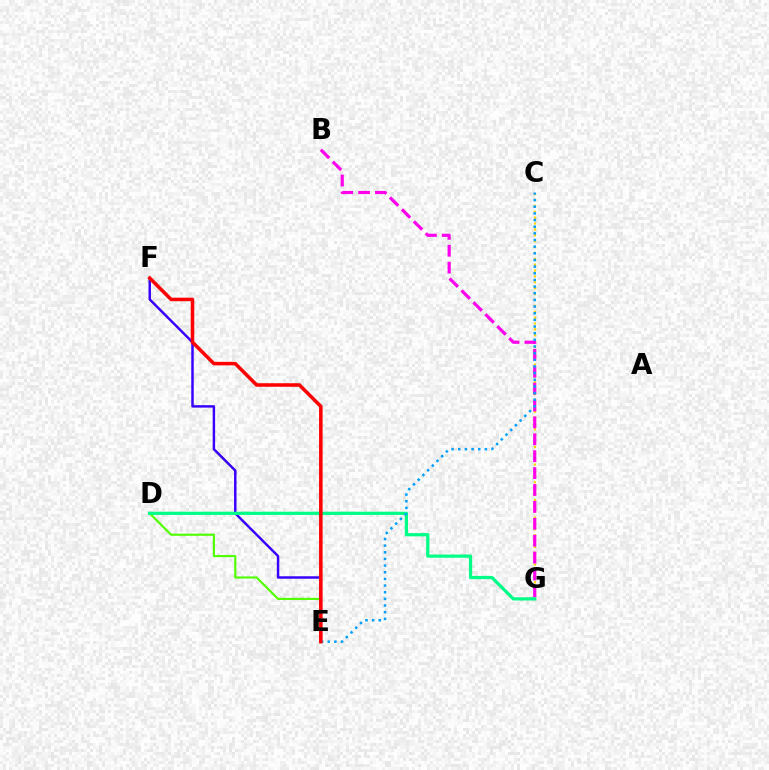{('C', 'G'): [{'color': '#ffd500', 'line_style': 'dotted', 'thickness': 1.6}], ('B', 'G'): [{'color': '#ff00ed', 'line_style': 'dashed', 'thickness': 2.3}], ('D', 'E'): [{'color': '#4fff00', 'line_style': 'solid', 'thickness': 1.54}], ('E', 'F'): [{'color': '#3700ff', 'line_style': 'solid', 'thickness': 1.78}, {'color': '#ff0000', 'line_style': 'solid', 'thickness': 2.54}], ('D', 'G'): [{'color': '#00ff86', 'line_style': 'solid', 'thickness': 2.33}], ('C', 'E'): [{'color': '#009eff', 'line_style': 'dotted', 'thickness': 1.81}]}